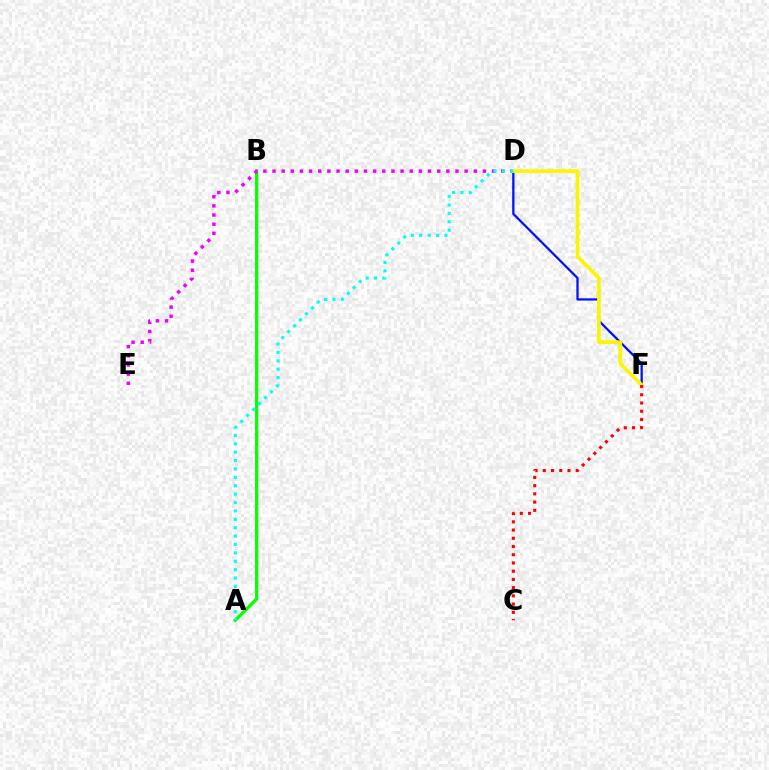{('A', 'B'): [{'color': '#08ff00', 'line_style': 'solid', 'thickness': 2.36}], ('D', 'E'): [{'color': '#ee00ff', 'line_style': 'dotted', 'thickness': 2.49}], ('D', 'F'): [{'color': '#0010ff', 'line_style': 'solid', 'thickness': 1.63}, {'color': '#fcf500', 'line_style': 'solid', 'thickness': 2.65}], ('A', 'D'): [{'color': '#00fff6', 'line_style': 'dotted', 'thickness': 2.28}], ('C', 'F'): [{'color': '#ff0000', 'line_style': 'dotted', 'thickness': 2.24}]}